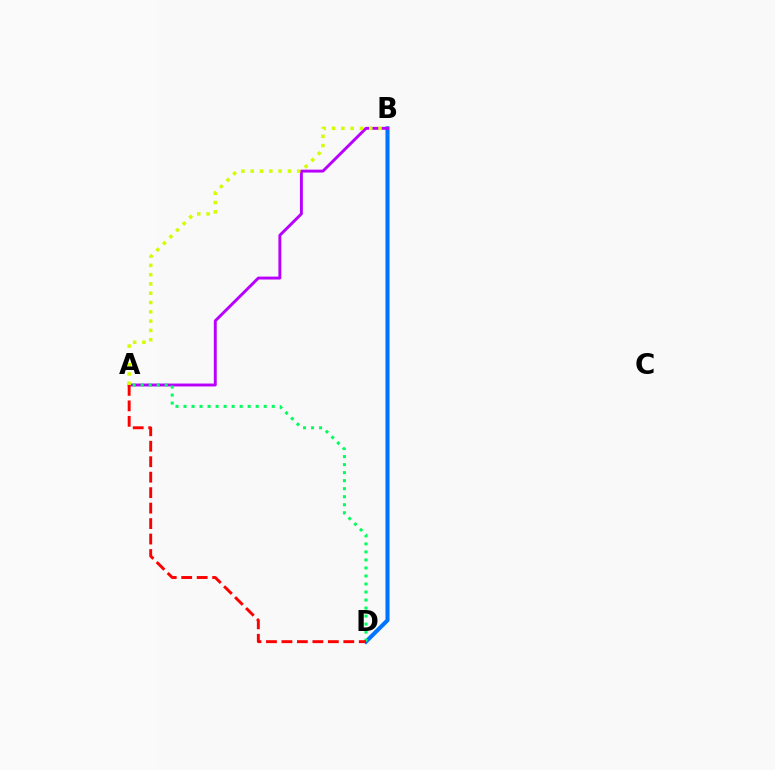{('B', 'D'): [{'color': '#0074ff', 'line_style': 'solid', 'thickness': 2.92}], ('A', 'B'): [{'color': '#b900ff', 'line_style': 'solid', 'thickness': 2.1}, {'color': '#d1ff00', 'line_style': 'dotted', 'thickness': 2.53}], ('A', 'D'): [{'color': '#00ff5c', 'line_style': 'dotted', 'thickness': 2.18}, {'color': '#ff0000', 'line_style': 'dashed', 'thickness': 2.1}]}